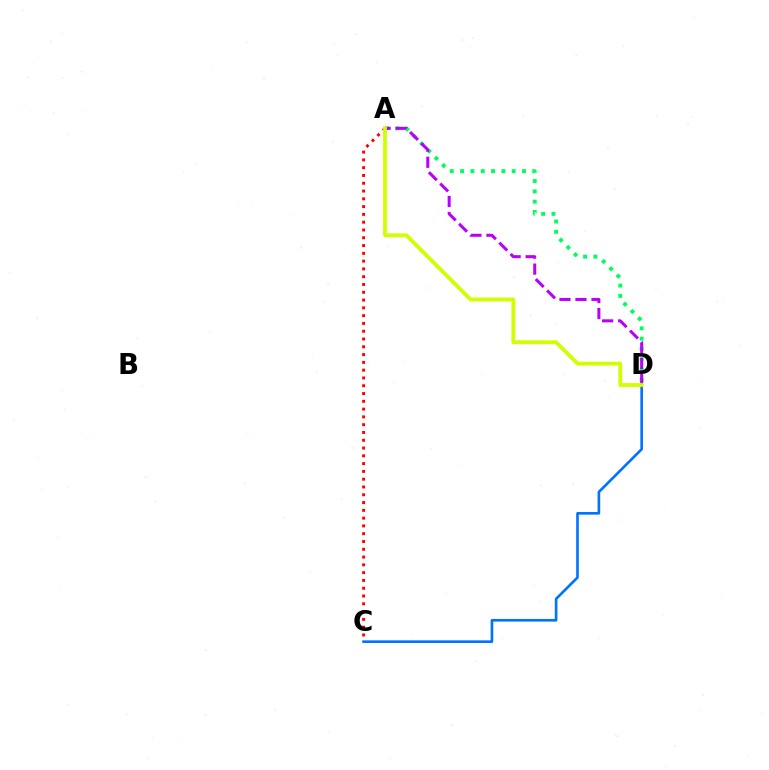{('A', 'C'): [{'color': '#ff0000', 'line_style': 'dotted', 'thickness': 2.12}], ('A', 'D'): [{'color': '#00ff5c', 'line_style': 'dotted', 'thickness': 2.8}, {'color': '#b900ff', 'line_style': 'dashed', 'thickness': 2.18}, {'color': '#d1ff00', 'line_style': 'solid', 'thickness': 2.74}], ('C', 'D'): [{'color': '#0074ff', 'line_style': 'solid', 'thickness': 1.9}]}